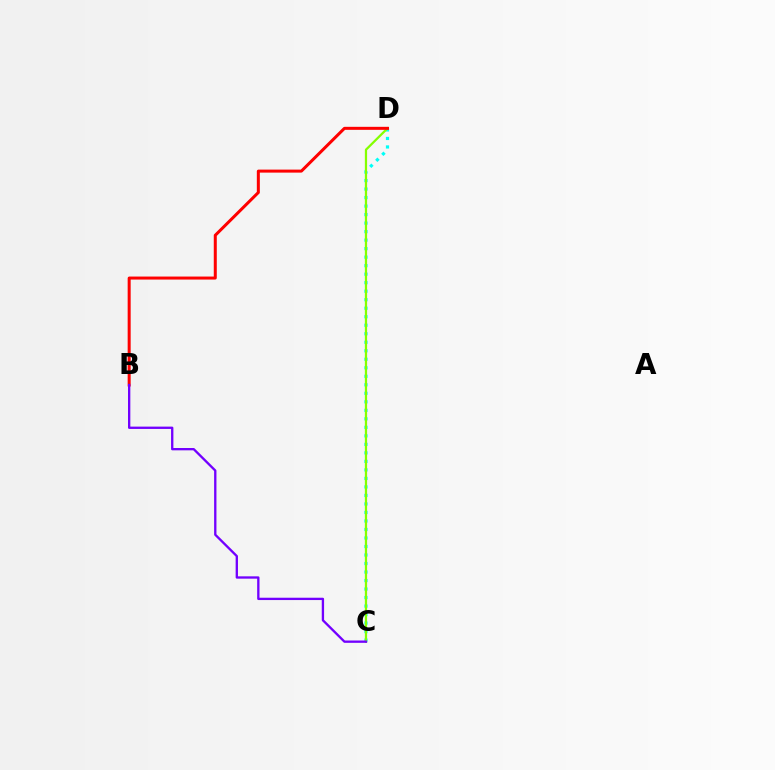{('C', 'D'): [{'color': '#00fff6', 'line_style': 'dotted', 'thickness': 2.31}, {'color': '#84ff00', 'line_style': 'solid', 'thickness': 1.62}], ('B', 'D'): [{'color': '#ff0000', 'line_style': 'solid', 'thickness': 2.17}], ('B', 'C'): [{'color': '#7200ff', 'line_style': 'solid', 'thickness': 1.68}]}